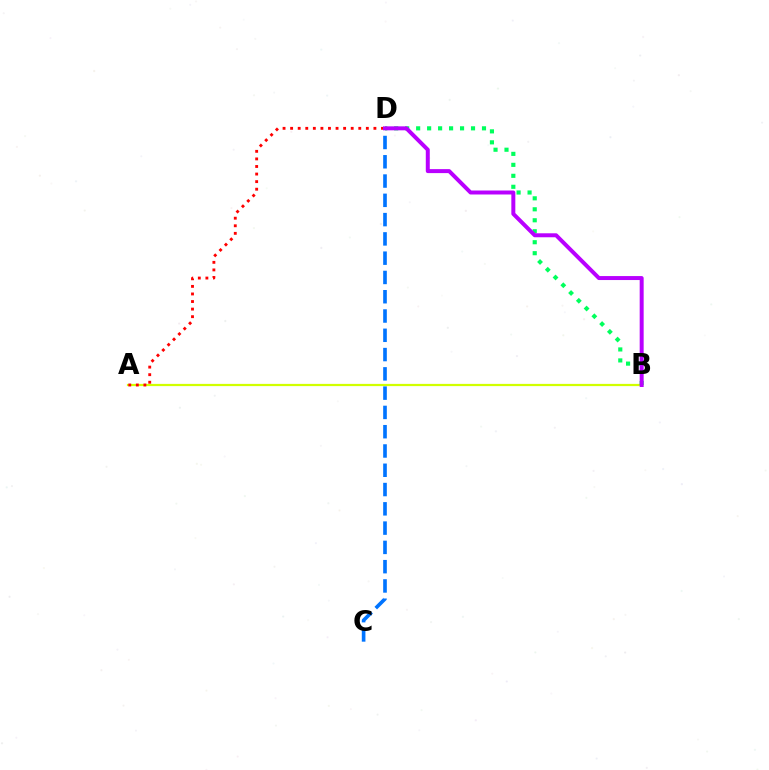{('A', 'B'): [{'color': '#d1ff00', 'line_style': 'solid', 'thickness': 1.6}], ('B', 'D'): [{'color': '#00ff5c', 'line_style': 'dotted', 'thickness': 2.98}, {'color': '#b900ff', 'line_style': 'solid', 'thickness': 2.86}], ('A', 'D'): [{'color': '#ff0000', 'line_style': 'dotted', 'thickness': 2.06}], ('C', 'D'): [{'color': '#0074ff', 'line_style': 'dashed', 'thickness': 2.62}]}